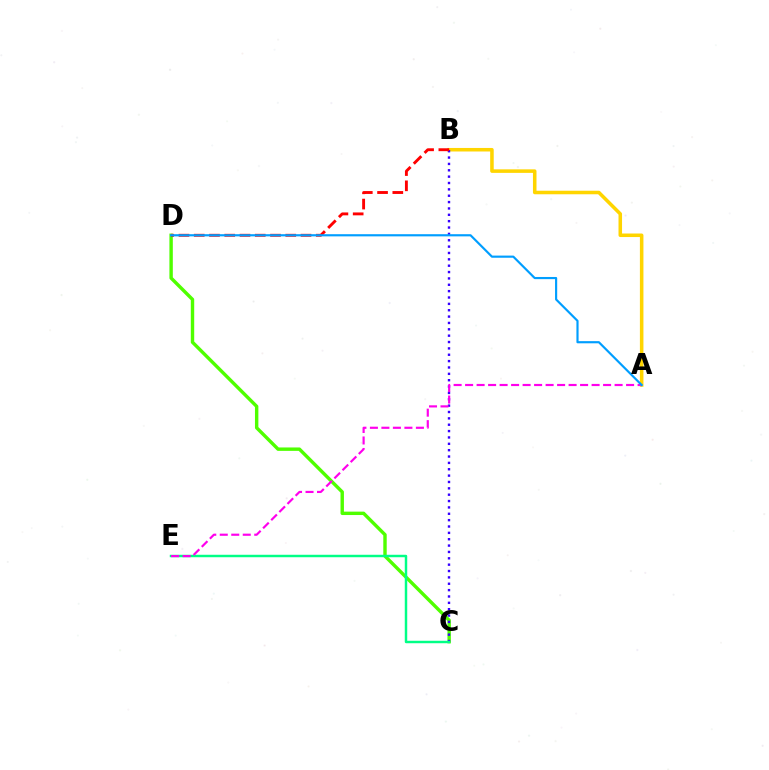{('C', 'D'): [{'color': '#4fff00', 'line_style': 'solid', 'thickness': 2.46}], ('A', 'B'): [{'color': '#ffd500', 'line_style': 'solid', 'thickness': 2.55}], ('B', 'C'): [{'color': '#3700ff', 'line_style': 'dotted', 'thickness': 1.73}], ('C', 'E'): [{'color': '#00ff86', 'line_style': 'solid', 'thickness': 1.77}], ('B', 'D'): [{'color': '#ff0000', 'line_style': 'dashed', 'thickness': 2.07}], ('A', 'E'): [{'color': '#ff00ed', 'line_style': 'dashed', 'thickness': 1.56}], ('A', 'D'): [{'color': '#009eff', 'line_style': 'solid', 'thickness': 1.56}]}